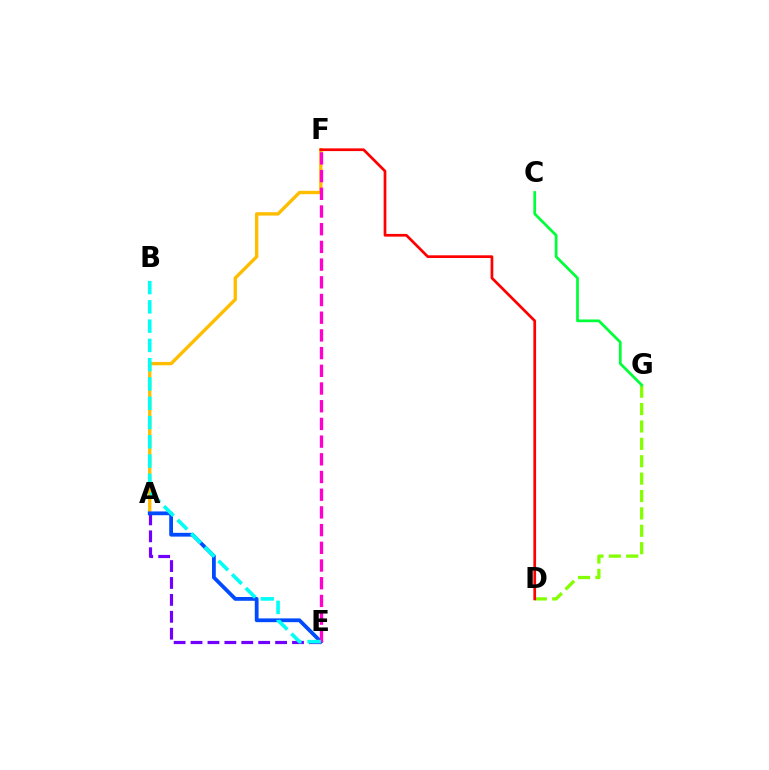{('A', 'F'): [{'color': '#ffbd00', 'line_style': 'solid', 'thickness': 2.42}], ('A', 'E'): [{'color': '#7200ff', 'line_style': 'dashed', 'thickness': 2.3}, {'color': '#004bff', 'line_style': 'solid', 'thickness': 2.72}], ('D', 'G'): [{'color': '#84ff00', 'line_style': 'dashed', 'thickness': 2.36}], ('C', 'G'): [{'color': '#00ff39', 'line_style': 'solid', 'thickness': 1.97}], ('E', 'F'): [{'color': '#ff00cf', 'line_style': 'dashed', 'thickness': 2.4}], ('B', 'E'): [{'color': '#00fff6', 'line_style': 'dashed', 'thickness': 2.62}], ('D', 'F'): [{'color': '#ff0000', 'line_style': 'solid', 'thickness': 1.96}]}